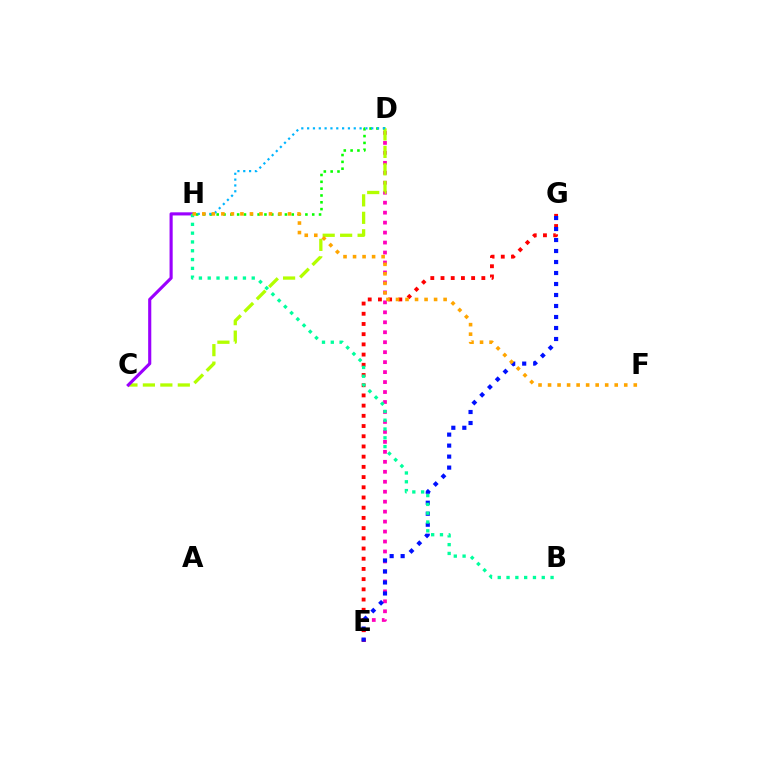{('D', 'E'): [{'color': '#ff00bd', 'line_style': 'dotted', 'thickness': 2.71}], ('E', 'G'): [{'color': '#ff0000', 'line_style': 'dotted', 'thickness': 2.77}, {'color': '#0010ff', 'line_style': 'dotted', 'thickness': 2.99}], ('D', 'H'): [{'color': '#08ff00', 'line_style': 'dotted', 'thickness': 1.85}, {'color': '#00b5ff', 'line_style': 'dotted', 'thickness': 1.58}], ('C', 'D'): [{'color': '#b3ff00', 'line_style': 'dashed', 'thickness': 2.37}], ('C', 'H'): [{'color': '#9b00ff', 'line_style': 'solid', 'thickness': 2.25}], ('B', 'H'): [{'color': '#00ff9d', 'line_style': 'dotted', 'thickness': 2.39}], ('F', 'H'): [{'color': '#ffa500', 'line_style': 'dotted', 'thickness': 2.59}]}